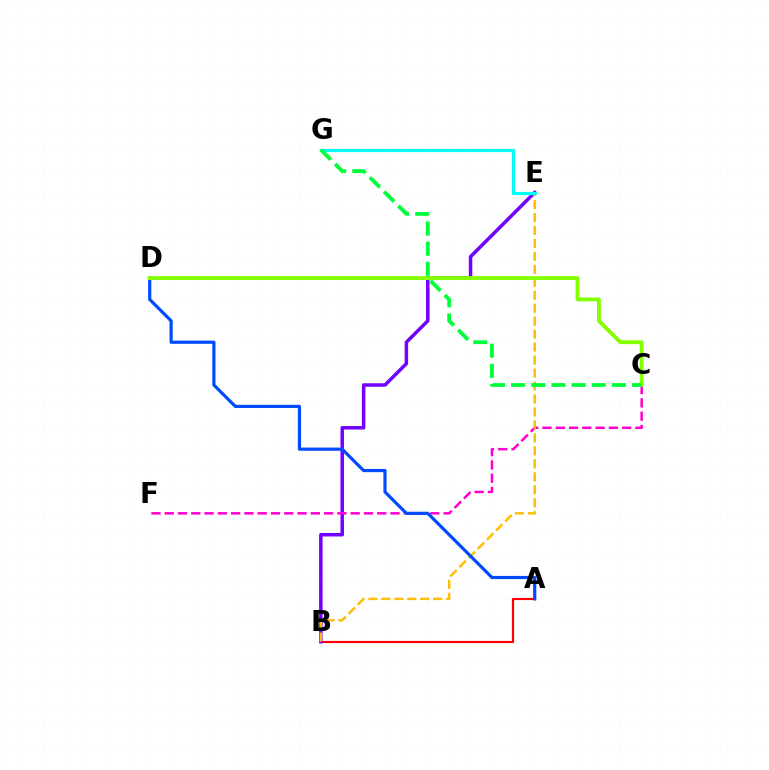{('A', 'B'): [{'color': '#ff0000', 'line_style': 'solid', 'thickness': 1.57}], ('B', 'E'): [{'color': '#7200ff', 'line_style': 'solid', 'thickness': 2.51}, {'color': '#ffbd00', 'line_style': 'dashed', 'thickness': 1.76}], ('C', 'F'): [{'color': '#ff00cf', 'line_style': 'dashed', 'thickness': 1.8}], ('A', 'D'): [{'color': '#004bff', 'line_style': 'solid', 'thickness': 2.3}], ('E', 'G'): [{'color': '#00fff6', 'line_style': 'solid', 'thickness': 2.29}], ('C', 'D'): [{'color': '#84ff00', 'line_style': 'solid', 'thickness': 2.77}], ('C', 'G'): [{'color': '#00ff39', 'line_style': 'dashed', 'thickness': 2.74}]}